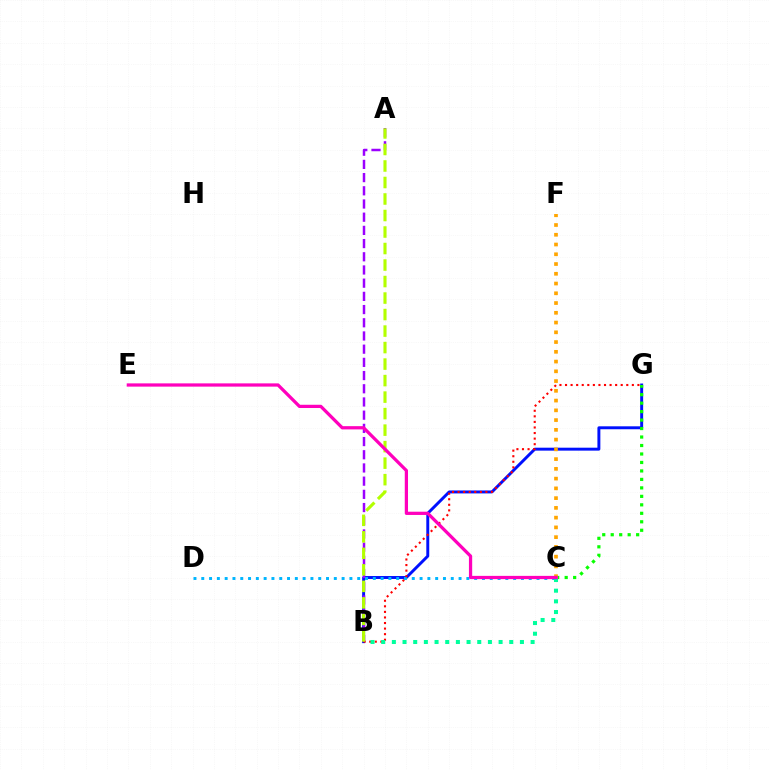{('B', 'G'): [{'color': '#0010ff', 'line_style': 'solid', 'thickness': 2.12}, {'color': '#ff0000', 'line_style': 'dotted', 'thickness': 1.51}], ('C', 'D'): [{'color': '#00b5ff', 'line_style': 'dotted', 'thickness': 2.12}], ('C', 'G'): [{'color': '#08ff00', 'line_style': 'dotted', 'thickness': 2.3}], ('A', 'B'): [{'color': '#9b00ff', 'line_style': 'dashed', 'thickness': 1.79}, {'color': '#b3ff00', 'line_style': 'dashed', 'thickness': 2.24}], ('C', 'F'): [{'color': '#ffa500', 'line_style': 'dotted', 'thickness': 2.65}], ('B', 'C'): [{'color': '#00ff9d', 'line_style': 'dotted', 'thickness': 2.9}], ('C', 'E'): [{'color': '#ff00bd', 'line_style': 'solid', 'thickness': 2.34}]}